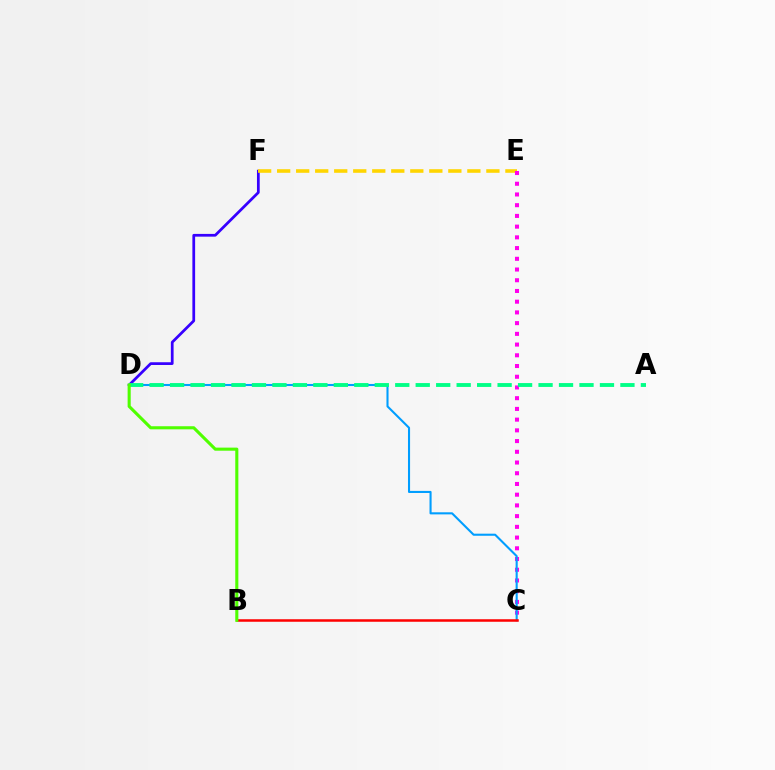{('D', 'F'): [{'color': '#3700ff', 'line_style': 'solid', 'thickness': 1.97}], ('E', 'F'): [{'color': '#ffd500', 'line_style': 'dashed', 'thickness': 2.58}], ('C', 'E'): [{'color': '#ff00ed', 'line_style': 'dotted', 'thickness': 2.91}], ('C', 'D'): [{'color': '#009eff', 'line_style': 'solid', 'thickness': 1.5}], ('A', 'D'): [{'color': '#00ff86', 'line_style': 'dashed', 'thickness': 2.78}], ('B', 'C'): [{'color': '#ff0000', 'line_style': 'solid', 'thickness': 1.81}], ('B', 'D'): [{'color': '#4fff00', 'line_style': 'solid', 'thickness': 2.22}]}